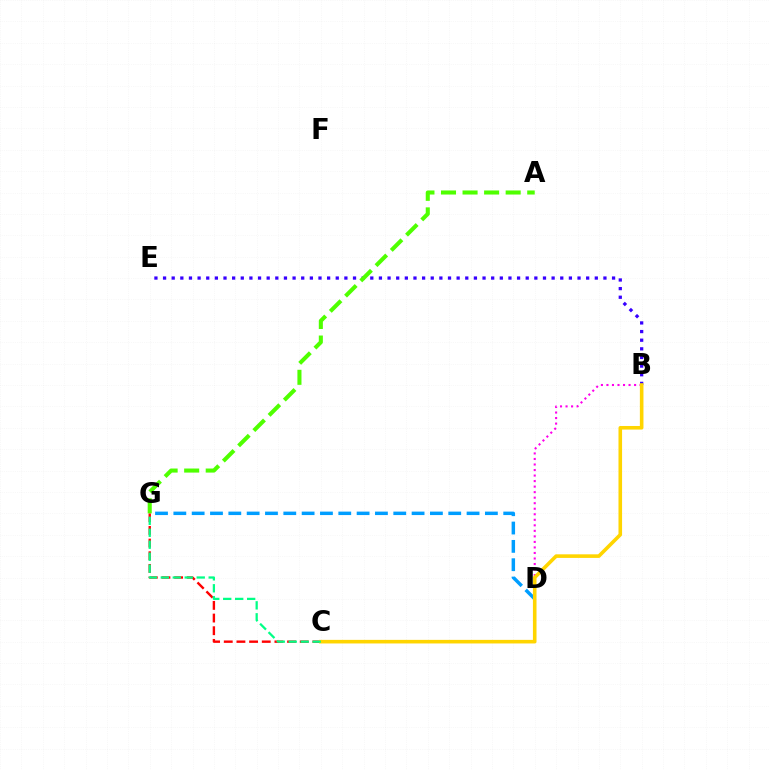{('C', 'G'): [{'color': '#ff0000', 'line_style': 'dashed', 'thickness': 1.72}, {'color': '#00ff86', 'line_style': 'dashed', 'thickness': 1.63}], ('B', 'D'): [{'color': '#ff00ed', 'line_style': 'dotted', 'thickness': 1.5}], ('B', 'E'): [{'color': '#3700ff', 'line_style': 'dotted', 'thickness': 2.35}], ('D', 'G'): [{'color': '#009eff', 'line_style': 'dashed', 'thickness': 2.49}], ('B', 'C'): [{'color': '#ffd500', 'line_style': 'solid', 'thickness': 2.59}], ('A', 'G'): [{'color': '#4fff00', 'line_style': 'dashed', 'thickness': 2.93}]}